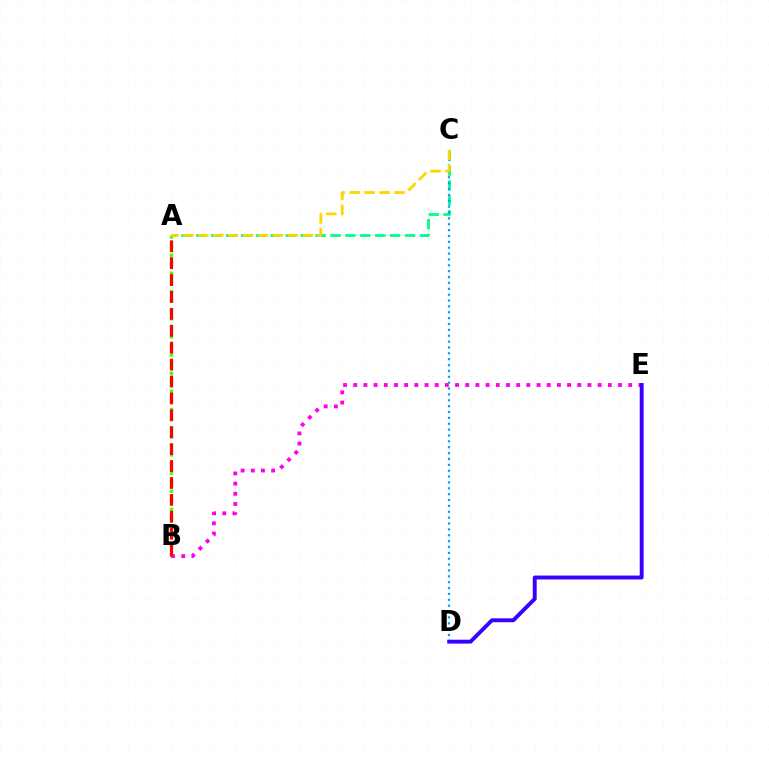{('A', 'C'): [{'color': '#00ff86', 'line_style': 'dashed', 'thickness': 2.02}, {'color': '#ffd500', 'line_style': 'dashed', 'thickness': 2.03}], ('B', 'E'): [{'color': '#ff00ed', 'line_style': 'dotted', 'thickness': 2.77}], ('A', 'B'): [{'color': '#4fff00', 'line_style': 'dotted', 'thickness': 2.47}, {'color': '#ff0000', 'line_style': 'dashed', 'thickness': 2.3}], ('C', 'D'): [{'color': '#009eff', 'line_style': 'dotted', 'thickness': 1.59}], ('D', 'E'): [{'color': '#3700ff', 'line_style': 'solid', 'thickness': 2.81}]}